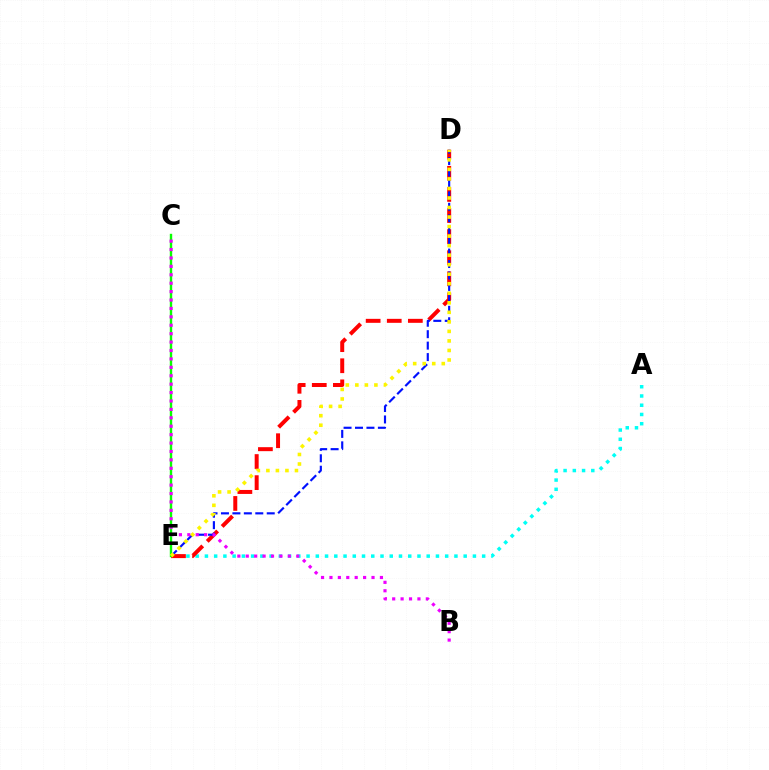{('A', 'E'): [{'color': '#00fff6', 'line_style': 'dotted', 'thickness': 2.51}], ('D', 'E'): [{'color': '#ff0000', 'line_style': 'dashed', 'thickness': 2.87}, {'color': '#0010ff', 'line_style': 'dashed', 'thickness': 1.55}, {'color': '#fcf500', 'line_style': 'dotted', 'thickness': 2.59}], ('C', 'E'): [{'color': '#08ff00', 'line_style': 'solid', 'thickness': 1.73}], ('B', 'C'): [{'color': '#ee00ff', 'line_style': 'dotted', 'thickness': 2.29}]}